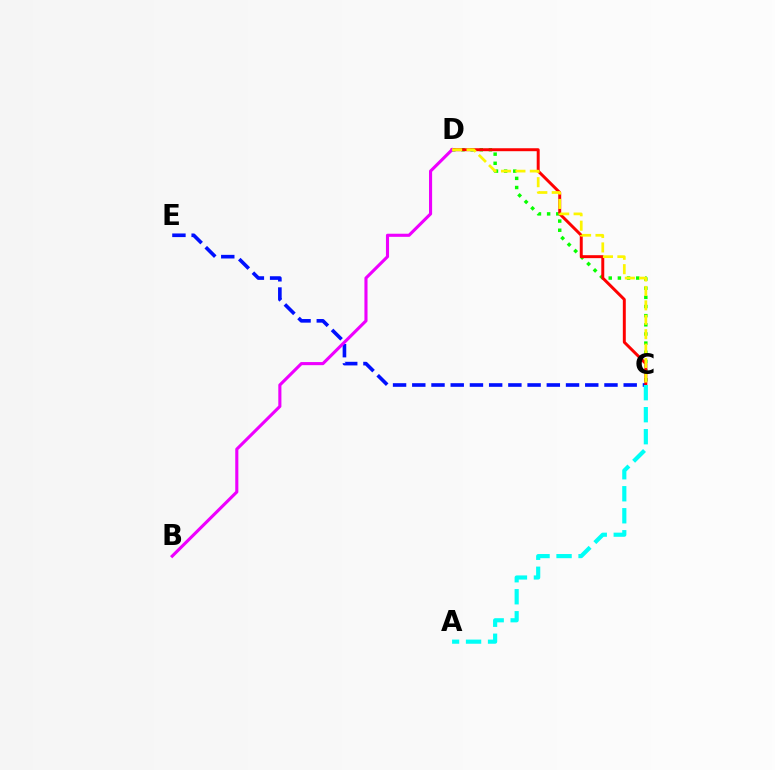{('C', 'D'): [{'color': '#08ff00', 'line_style': 'dotted', 'thickness': 2.49}, {'color': '#ff0000', 'line_style': 'solid', 'thickness': 2.13}, {'color': '#fcf500', 'line_style': 'dashed', 'thickness': 1.96}], ('C', 'E'): [{'color': '#0010ff', 'line_style': 'dashed', 'thickness': 2.61}], ('B', 'D'): [{'color': '#ee00ff', 'line_style': 'solid', 'thickness': 2.24}], ('A', 'C'): [{'color': '#00fff6', 'line_style': 'dashed', 'thickness': 2.99}]}